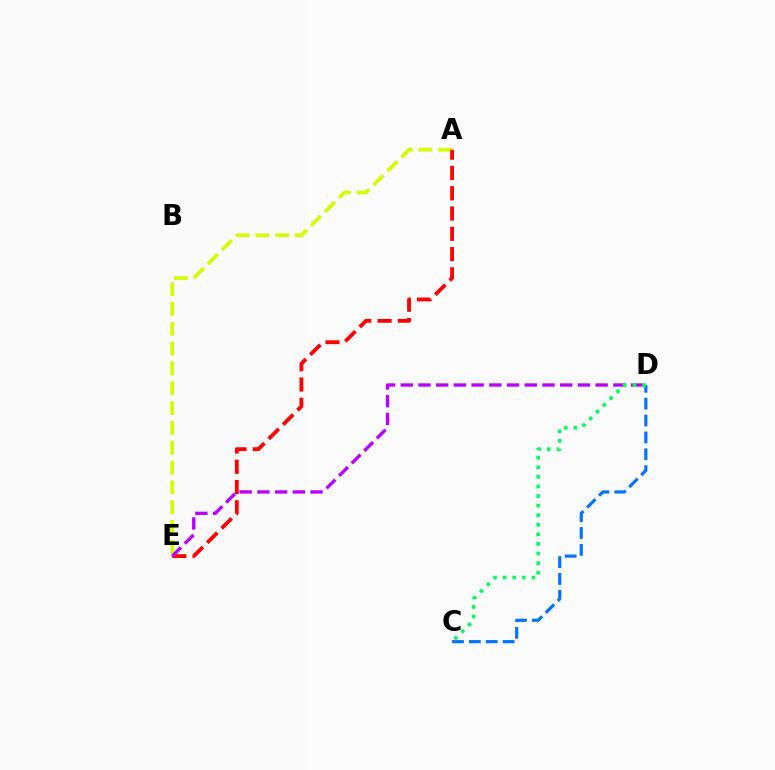{('C', 'D'): [{'color': '#0074ff', 'line_style': 'dashed', 'thickness': 2.29}, {'color': '#00ff5c', 'line_style': 'dotted', 'thickness': 2.6}], ('A', 'E'): [{'color': '#d1ff00', 'line_style': 'dashed', 'thickness': 2.69}, {'color': '#ff0000', 'line_style': 'dashed', 'thickness': 2.76}], ('D', 'E'): [{'color': '#b900ff', 'line_style': 'dashed', 'thickness': 2.41}]}